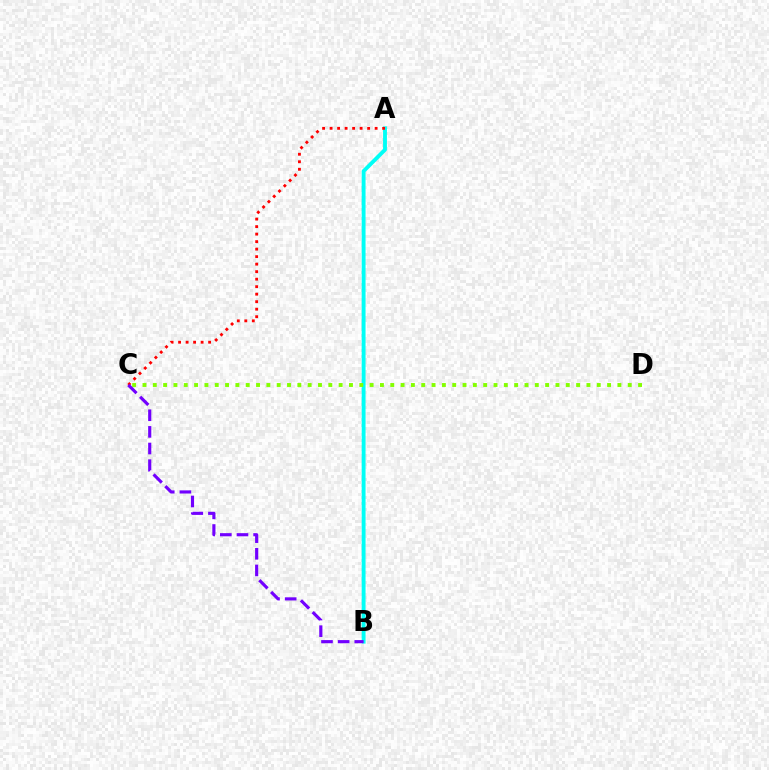{('A', 'B'): [{'color': '#00fff6', 'line_style': 'solid', 'thickness': 2.78}], ('C', 'D'): [{'color': '#84ff00', 'line_style': 'dotted', 'thickness': 2.81}], ('A', 'C'): [{'color': '#ff0000', 'line_style': 'dotted', 'thickness': 2.04}], ('B', 'C'): [{'color': '#7200ff', 'line_style': 'dashed', 'thickness': 2.26}]}